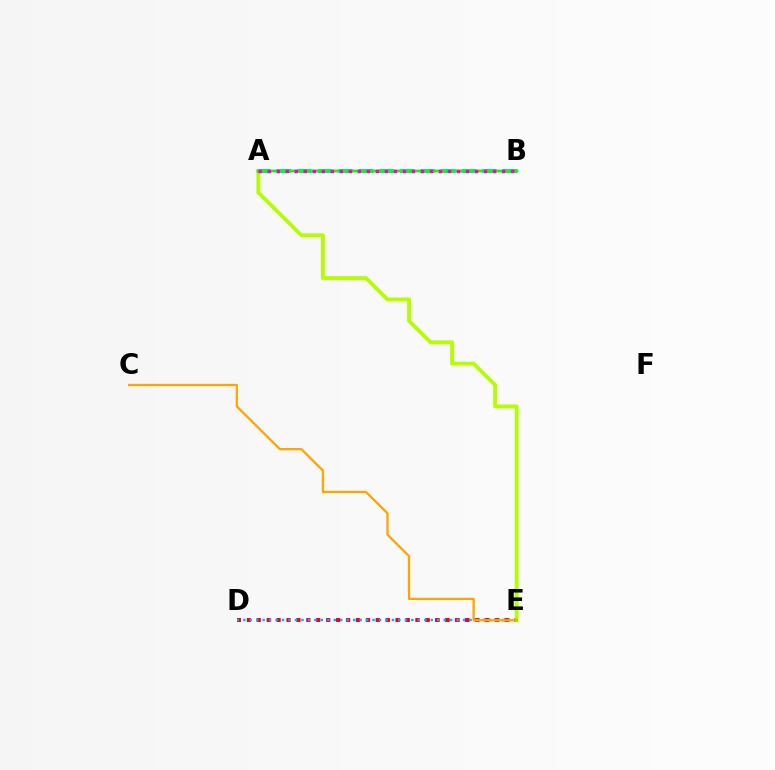{('D', 'E'): [{'color': '#9b00ff', 'line_style': 'dotted', 'thickness': 2.69}, {'color': '#ff0000', 'line_style': 'dotted', 'thickness': 2.7}, {'color': '#00b5ff', 'line_style': 'dotted', 'thickness': 1.76}], ('A', 'E'): [{'color': '#b3ff00', 'line_style': 'solid', 'thickness': 2.76}], ('A', 'B'): [{'color': '#00ff9d', 'line_style': 'dashed', 'thickness': 2.79}, {'color': '#0010ff', 'line_style': 'solid', 'thickness': 1.64}, {'color': '#08ff00', 'line_style': 'solid', 'thickness': 1.71}, {'color': '#ff00bd', 'line_style': 'dotted', 'thickness': 2.45}], ('C', 'E'): [{'color': '#ffa500', 'line_style': 'solid', 'thickness': 1.65}]}